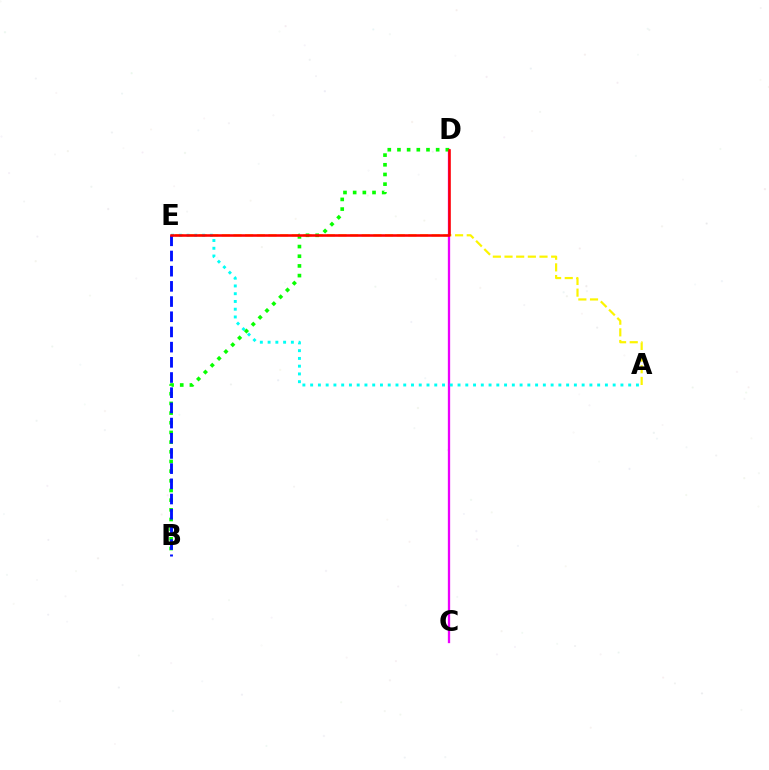{('A', 'E'): [{'color': '#fcf500', 'line_style': 'dashed', 'thickness': 1.58}, {'color': '#00fff6', 'line_style': 'dotted', 'thickness': 2.11}], ('C', 'D'): [{'color': '#ee00ff', 'line_style': 'solid', 'thickness': 1.66}], ('B', 'D'): [{'color': '#08ff00', 'line_style': 'dotted', 'thickness': 2.63}], ('B', 'E'): [{'color': '#0010ff', 'line_style': 'dashed', 'thickness': 2.06}], ('D', 'E'): [{'color': '#ff0000', 'line_style': 'solid', 'thickness': 1.85}]}